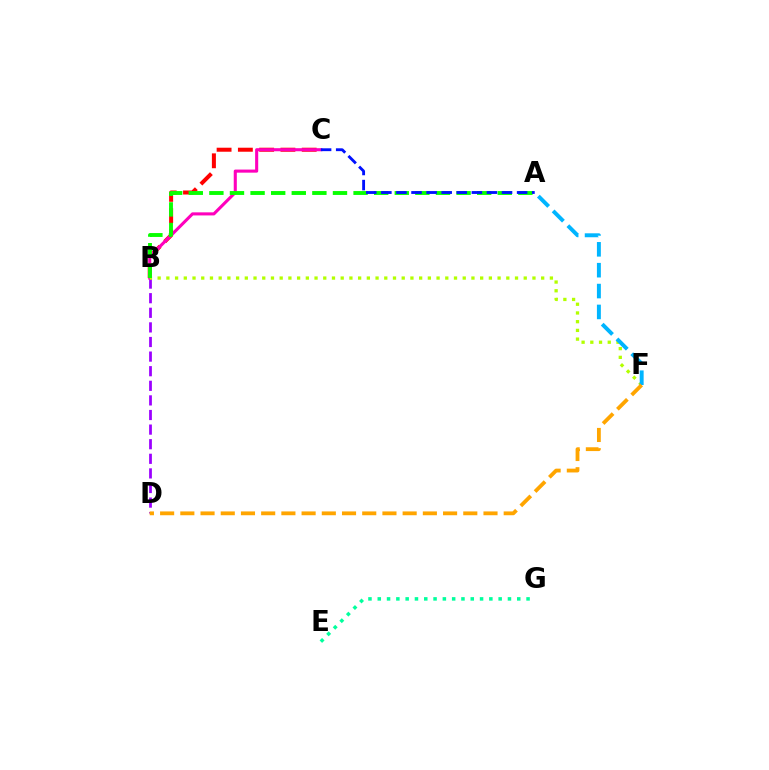{('B', 'C'): [{'color': '#ff0000', 'line_style': 'dashed', 'thickness': 2.89}, {'color': '#ff00bd', 'line_style': 'solid', 'thickness': 2.22}], ('B', 'D'): [{'color': '#9b00ff', 'line_style': 'dashed', 'thickness': 1.98}], ('B', 'F'): [{'color': '#b3ff00', 'line_style': 'dotted', 'thickness': 2.37}], ('A', 'F'): [{'color': '#00b5ff', 'line_style': 'dashed', 'thickness': 2.84}], ('D', 'F'): [{'color': '#ffa500', 'line_style': 'dashed', 'thickness': 2.75}], ('A', 'B'): [{'color': '#08ff00', 'line_style': 'dashed', 'thickness': 2.8}], ('E', 'G'): [{'color': '#00ff9d', 'line_style': 'dotted', 'thickness': 2.53}], ('A', 'C'): [{'color': '#0010ff', 'line_style': 'dashed', 'thickness': 2.05}]}